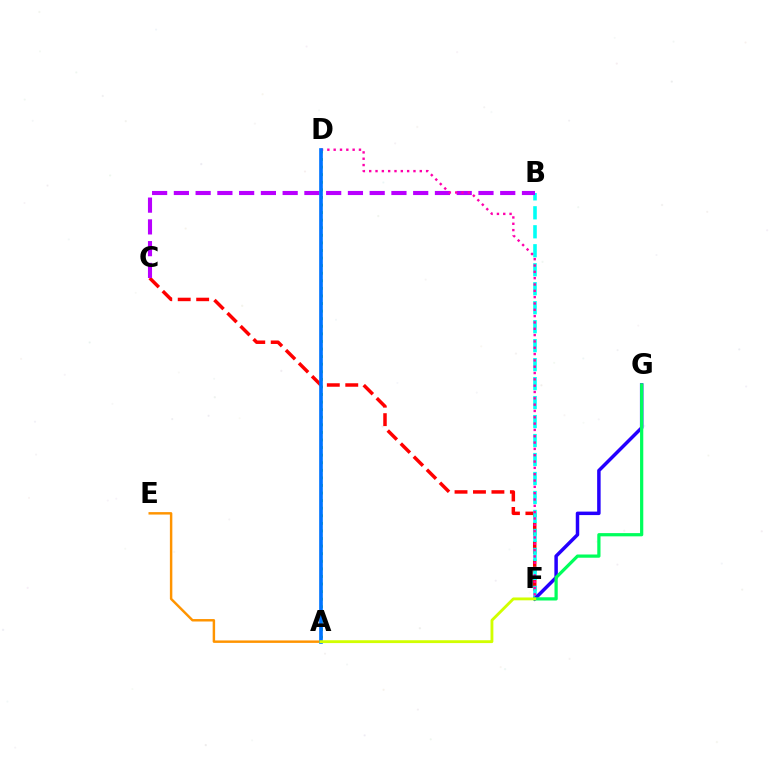{('C', 'F'): [{'color': '#ff0000', 'line_style': 'dashed', 'thickness': 2.51}], ('B', 'F'): [{'color': '#00fff6', 'line_style': 'dashed', 'thickness': 2.58}], ('A', 'D'): [{'color': '#3dff00', 'line_style': 'dotted', 'thickness': 2.06}, {'color': '#0074ff', 'line_style': 'solid', 'thickness': 2.64}], ('B', 'C'): [{'color': '#b900ff', 'line_style': 'dashed', 'thickness': 2.96}], ('F', 'G'): [{'color': '#2500ff', 'line_style': 'solid', 'thickness': 2.51}, {'color': '#00ff5c', 'line_style': 'solid', 'thickness': 2.33}], ('D', 'F'): [{'color': '#ff00ac', 'line_style': 'dotted', 'thickness': 1.72}], ('A', 'E'): [{'color': '#ff9400', 'line_style': 'solid', 'thickness': 1.76}], ('A', 'F'): [{'color': '#d1ff00', 'line_style': 'solid', 'thickness': 2.05}]}